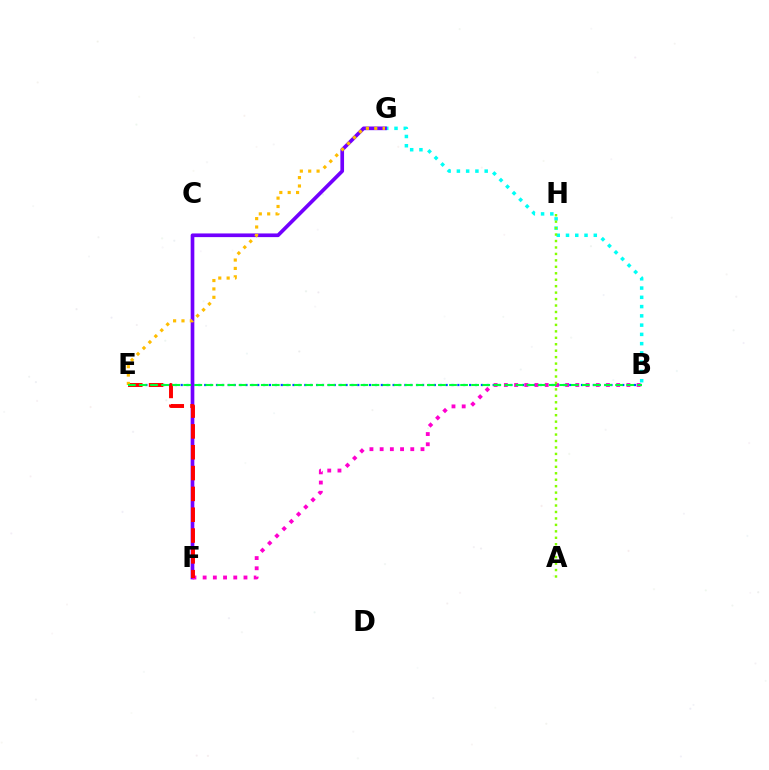{('B', 'G'): [{'color': '#00fff6', 'line_style': 'dotted', 'thickness': 2.52}], ('B', 'E'): [{'color': '#004bff', 'line_style': 'dotted', 'thickness': 1.6}, {'color': '#00ff39', 'line_style': 'dashed', 'thickness': 1.5}], ('F', 'G'): [{'color': '#7200ff', 'line_style': 'solid', 'thickness': 2.64}], ('B', 'F'): [{'color': '#ff00cf', 'line_style': 'dotted', 'thickness': 2.77}], ('A', 'H'): [{'color': '#84ff00', 'line_style': 'dotted', 'thickness': 1.75}], ('E', 'F'): [{'color': '#ff0000', 'line_style': 'dashed', 'thickness': 2.83}], ('E', 'G'): [{'color': '#ffbd00', 'line_style': 'dotted', 'thickness': 2.28}]}